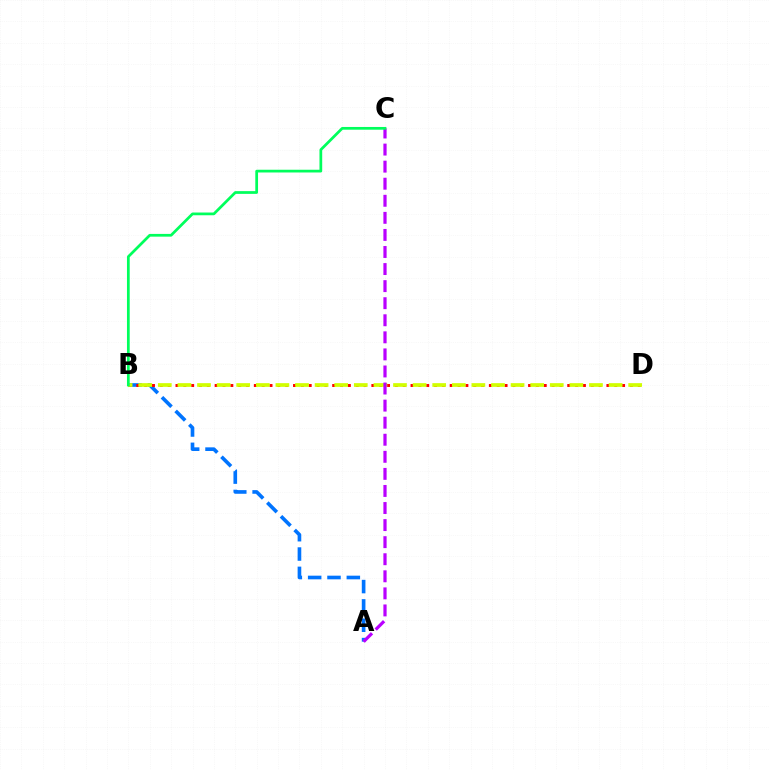{('A', 'B'): [{'color': '#0074ff', 'line_style': 'dashed', 'thickness': 2.63}], ('B', 'D'): [{'color': '#ff0000', 'line_style': 'dotted', 'thickness': 2.13}, {'color': '#d1ff00', 'line_style': 'dashed', 'thickness': 2.66}], ('A', 'C'): [{'color': '#b900ff', 'line_style': 'dashed', 'thickness': 2.32}], ('B', 'C'): [{'color': '#00ff5c', 'line_style': 'solid', 'thickness': 1.97}]}